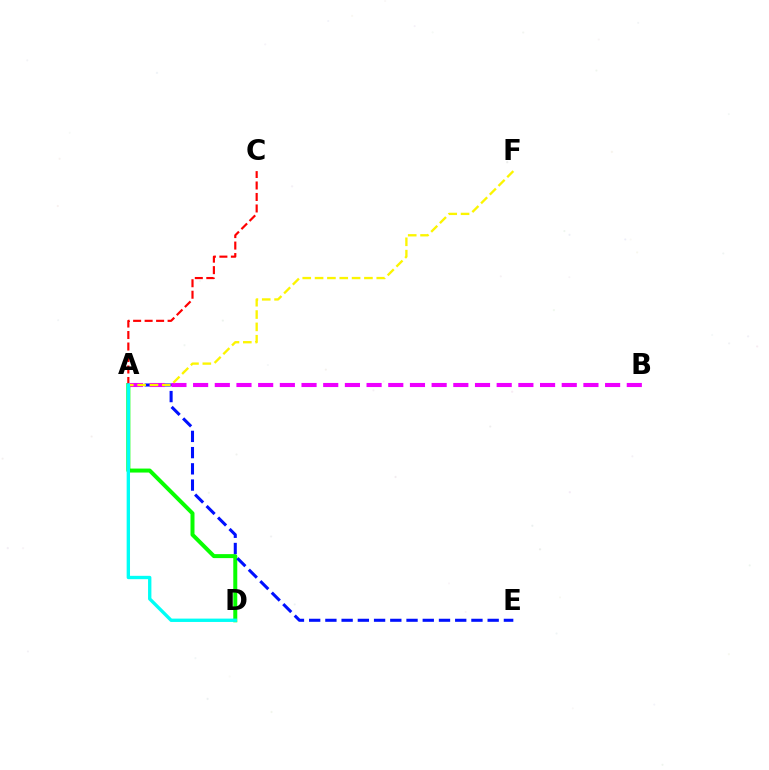{('A', 'D'): [{'color': '#08ff00', 'line_style': 'solid', 'thickness': 2.87}, {'color': '#00fff6', 'line_style': 'solid', 'thickness': 2.41}], ('A', 'E'): [{'color': '#0010ff', 'line_style': 'dashed', 'thickness': 2.2}], ('A', 'C'): [{'color': '#ff0000', 'line_style': 'dashed', 'thickness': 1.56}], ('A', 'B'): [{'color': '#ee00ff', 'line_style': 'dashed', 'thickness': 2.95}], ('A', 'F'): [{'color': '#fcf500', 'line_style': 'dashed', 'thickness': 1.68}]}